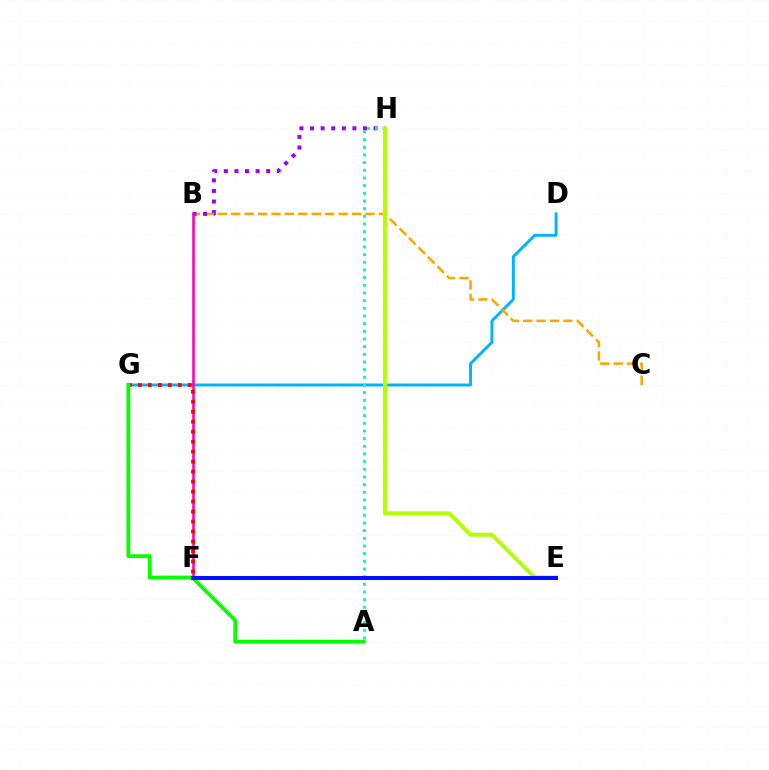{('D', 'G'): [{'color': '#00b5ff', 'line_style': 'solid', 'thickness': 2.13}], ('B', 'C'): [{'color': '#ffa500', 'line_style': 'dashed', 'thickness': 1.82}], ('B', 'H'): [{'color': '#9b00ff', 'line_style': 'dotted', 'thickness': 2.88}], ('B', 'F'): [{'color': '#ff00bd', 'line_style': 'solid', 'thickness': 1.87}], ('A', 'H'): [{'color': '#00ff9d', 'line_style': 'dotted', 'thickness': 2.08}], ('F', 'G'): [{'color': '#ff0000', 'line_style': 'dotted', 'thickness': 2.71}], ('A', 'G'): [{'color': '#08ff00', 'line_style': 'solid', 'thickness': 2.76}], ('E', 'H'): [{'color': '#b3ff00', 'line_style': 'solid', 'thickness': 2.85}], ('E', 'F'): [{'color': '#0010ff', 'line_style': 'solid', 'thickness': 2.91}]}